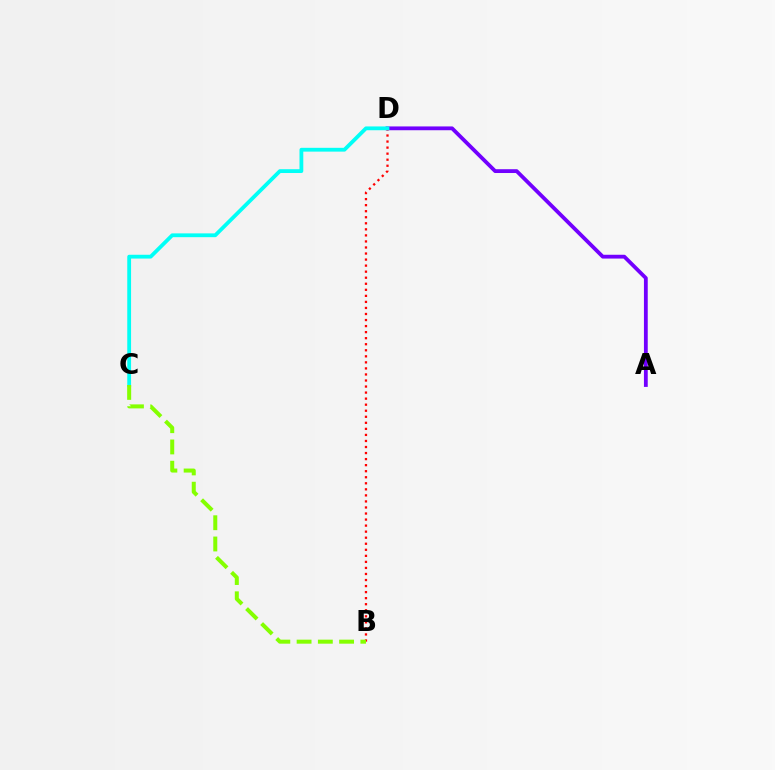{('B', 'D'): [{'color': '#ff0000', 'line_style': 'dotted', 'thickness': 1.64}], ('A', 'D'): [{'color': '#7200ff', 'line_style': 'solid', 'thickness': 2.74}], ('C', 'D'): [{'color': '#00fff6', 'line_style': 'solid', 'thickness': 2.74}], ('B', 'C'): [{'color': '#84ff00', 'line_style': 'dashed', 'thickness': 2.89}]}